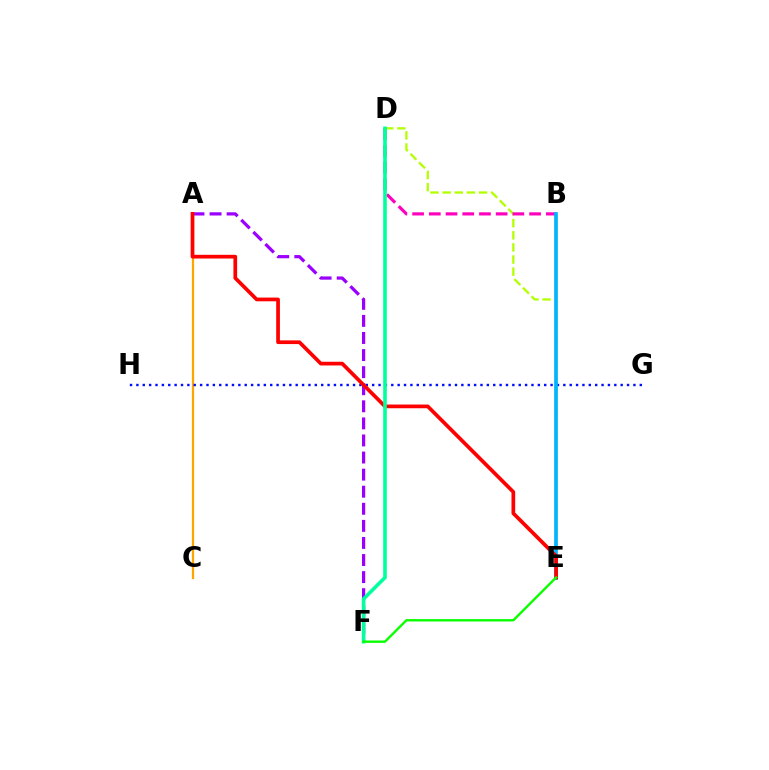{('D', 'E'): [{'color': '#b3ff00', 'line_style': 'dashed', 'thickness': 1.65}], ('B', 'D'): [{'color': '#ff00bd', 'line_style': 'dashed', 'thickness': 2.27}], ('A', 'F'): [{'color': '#9b00ff', 'line_style': 'dashed', 'thickness': 2.32}], ('A', 'C'): [{'color': '#ffa500', 'line_style': 'solid', 'thickness': 1.61}], ('G', 'H'): [{'color': '#0010ff', 'line_style': 'dotted', 'thickness': 1.73}], ('B', 'E'): [{'color': '#00b5ff', 'line_style': 'solid', 'thickness': 2.66}], ('A', 'E'): [{'color': '#ff0000', 'line_style': 'solid', 'thickness': 2.67}], ('D', 'F'): [{'color': '#00ff9d', 'line_style': 'solid', 'thickness': 2.6}], ('E', 'F'): [{'color': '#08ff00', 'line_style': 'solid', 'thickness': 1.71}]}